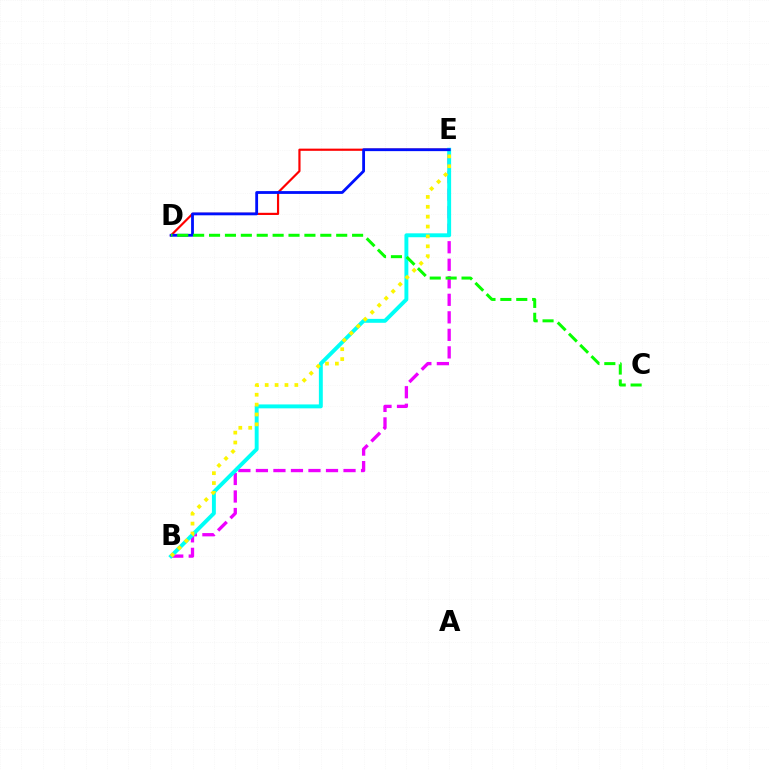{('D', 'E'): [{'color': '#ff0000', 'line_style': 'solid', 'thickness': 1.57}, {'color': '#0010ff', 'line_style': 'solid', 'thickness': 2.03}], ('B', 'E'): [{'color': '#ee00ff', 'line_style': 'dashed', 'thickness': 2.38}, {'color': '#00fff6', 'line_style': 'solid', 'thickness': 2.82}, {'color': '#fcf500', 'line_style': 'dotted', 'thickness': 2.68}], ('C', 'D'): [{'color': '#08ff00', 'line_style': 'dashed', 'thickness': 2.16}]}